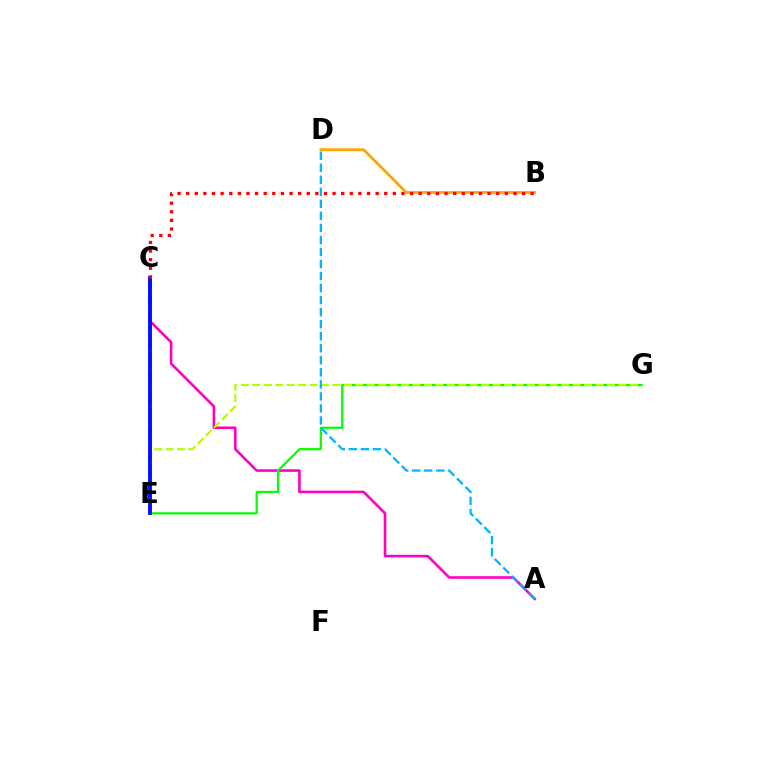{('B', 'D'): [{'color': '#ffa500', 'line_style': 'solid', 'thickness': 2.01}], ('C', 'E'): [{'color': '#00ff9d', 'line_style': 'dashed', 'thickness': 1.94}, {'color': '#9b00ff', 'line_style': 'dashed', 'thickness': 2.54}, {'color': '#0010ff', 'line_style': 'solid', 'thickness': 2.75}], ('A', 'C'): [{'color': '#ff00bd', 'line_style': 'solid', 'thickness': 1.88}], ('E', 'G'): [{'color': '#08ff00', 'line_style': 'solid', 'thickness': 1.61}, {'color': '#b3ff00', 'line_style': 'dashed', 'thickness': 1.55}], ('A', 'D'): [{'color': '#00b5ff', 'line_style': 'dashed', 'thickness': 1.64}], ('B', 'C'): [{'color': '#ff0000', 'line_style': 'dotted', 'thickness': 2.34}]}